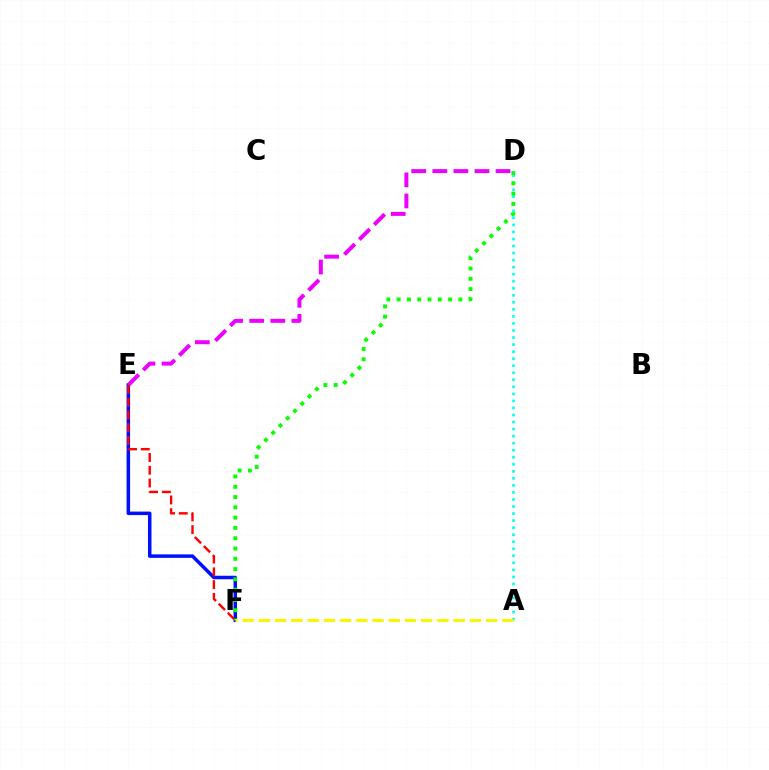{('E', 'F'): [{'color': '#0010ff', 'line_style': 'solid', 'thickness': 2.53}, {'color': '#ff0000', 'line_style': 'dashed', 'thickness': 1.73}], ('A', 'D'): [{'color': '#00fff6', 'line_style': 'dotted', 'thickness': 1.91}], ('D', 'E'): [{'color': '#ee00ff', 'line_style': 'dashed', 'thickness': 2.86}], ('D', 'F'): [{'color': '#08ff00', 'line_style': 'dotted', 'thickness': 2.8}], ('A', 'F'): [{'color': '#fcf500', 'line_style': 'dashed', 'thickness': 2.2}]}